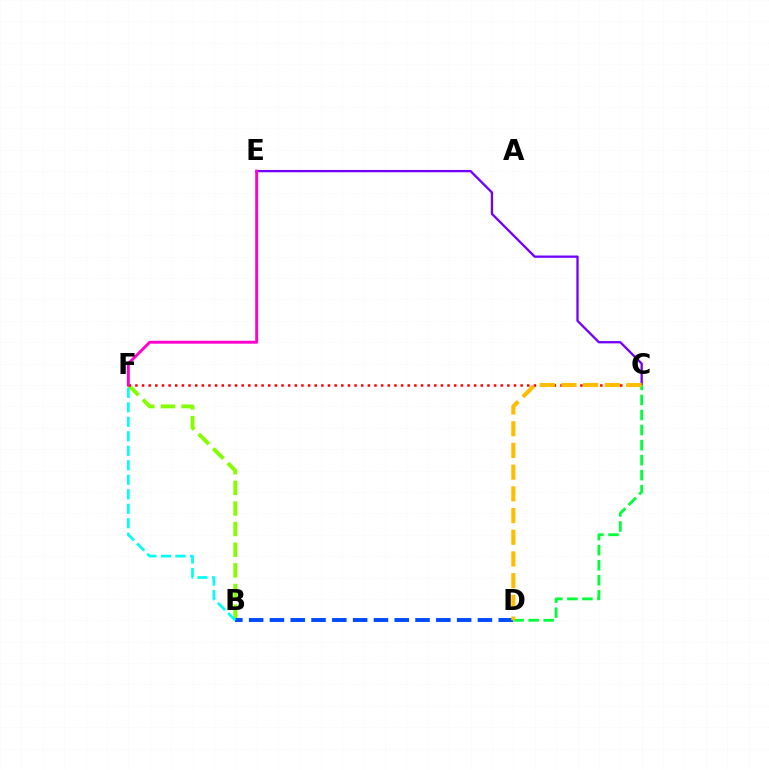{('C', 'E'): [{'color': '#7200ff', 'line_style': 'solid', 'thickness': 1.67}], ('B', 'F'): [{'color': '#84ff00', 'line_style': 'dashed', 'thickness': 2.8}, {'color': '#00fff6', 'line_style': 'dashed', 'thickness': 1.97}], ('B', 'D'): [{'color': '#004bff', 'line_style': 'dashed', 'thickness': 2.83}], ('C', 'F'): [{'color': '#ff0000', 'line_style': 'dotted', 'thickness': 1.8}], ('E', 'F'): [{'color': '#ff00cf', 'line_style': 'solid', 'thickness': 2.1}], ('C', 'D'): [{'color': '#00ff39', 'line_style': 'dashed', 'thickness': 2.04}, {'color': '#ffbd00', 'line_style': 'dashed', 'thickness': 2.95}]}